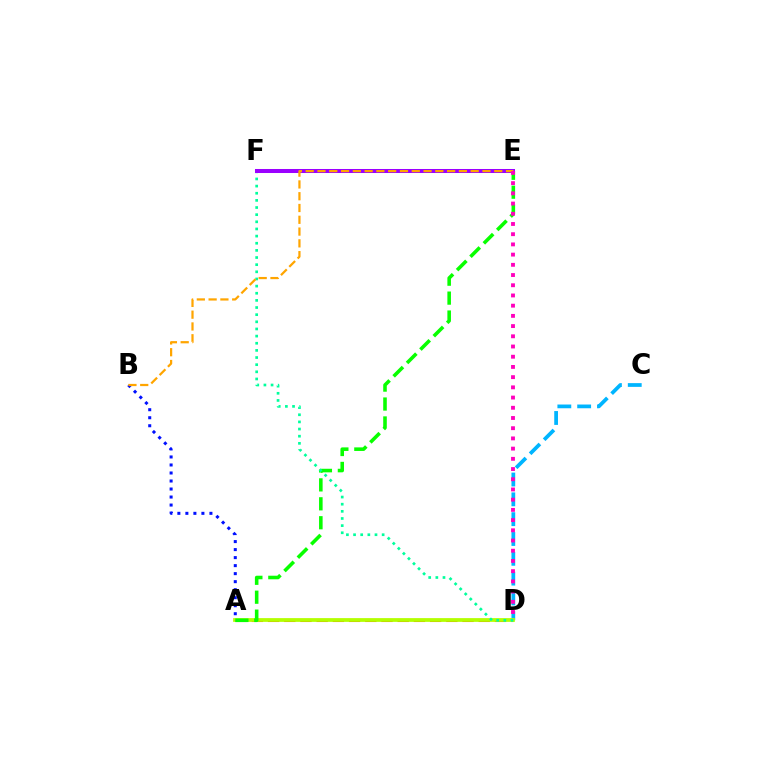{('C', 'D'): [{'color': '#00b5ff', 'line_style': 'dashed', 'thickness': 2.69}], ('A', 'D'): [{'color': '#ff0000', 'line_style': 'dashed', 'thickness': 2.2}, {'color': '#b3ff00', 'line_style': 'solid', 'thickness': 2.7}], ('A', 'E'): [{'color': '#08ff00', 'line_style': 'dashed', 'thickness': 2.57}], ('A', 'B'): [{'color': '#0010ff', 'line_style': 'dotted', 'thickness': 2.18}], ('D', 'F'): [{'color': '#00ff9d', 'line_style': 'dotted', 'thickness': 1.94}], ('E', 'F'): [{'color': '#9b00ff', 'line_style': 'solid', 'thickness': 2.89}], ('B', 'E'): [{'color': '#ffa500', 'line_style': 'dashed', 'thickness': 1.6}], ('D', 'E'): [{'color': '#ff00bd', 'line_style': 'dotted', 'thickness': 2.77}]}